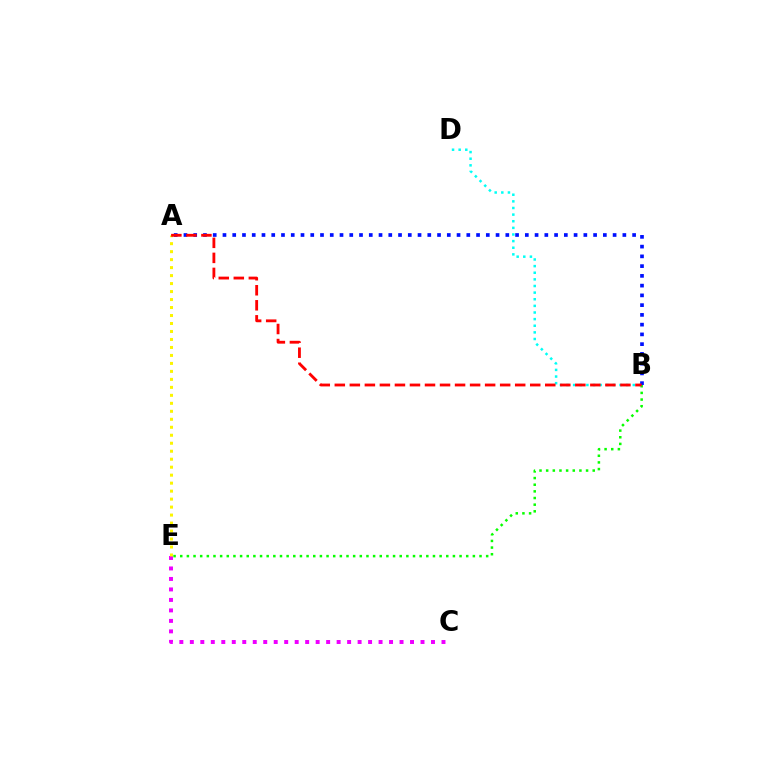{('C', 'E'): [{'color': '#ee00ff', 'line_style': 'dotted', 'thickness': 2.85}], ('B', 'D'): [{'color': '#00fff6', 'line_style': 'dotted', 'thickness': 1.8}], ('A', 'E'): [{'color': '#fcf500', 'line_style': 'dotted', 'thickness': 2.17}], ('A', 'B'): [{'color': '#0010ff', 'line_style': 'dotted', 'thickness': 2.65}, {'color': '#ff0000', 'line_style': 'dashed', 'thickness': 2.04}], ('B', 'E'): [{'color': '#08ff00', 'line_style': 'dotted', 'thickness': 1.81}]}